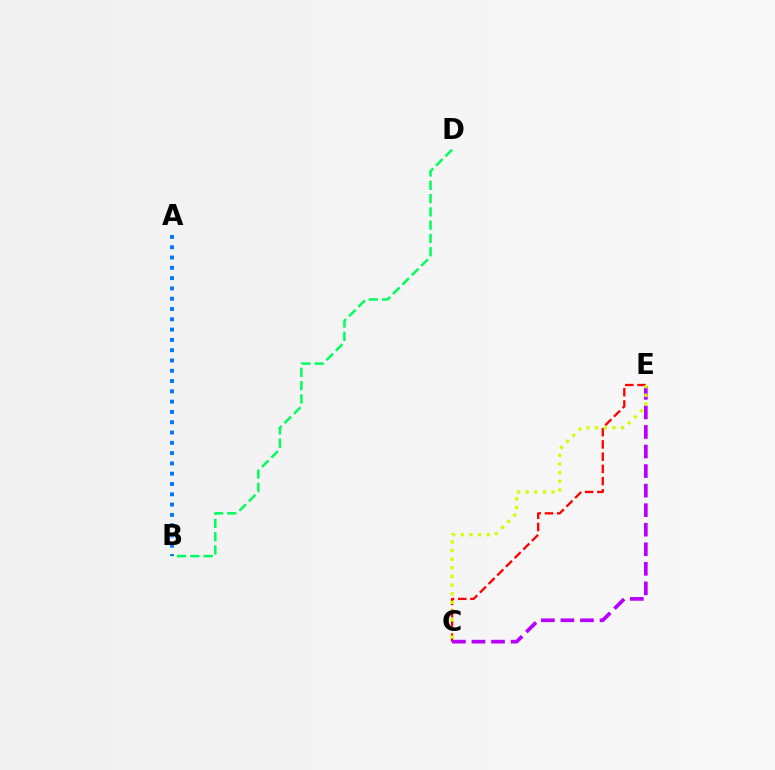{('B', 'D'): [{'color': '#00ff5c', 'line_style': 'dashed', 'thickness': 1.81}], ('A', 'B'): [{'color': '#0074ff', 'line_style': 'dotted', 'thickness': 2.8}], ('C', 'E'): [{'color': '#ff0000', 'line_style': 'dashed', 'thickness': 1.66}, {'color': '#b900ff', 'line_style': 'dashed', 'thickness': 2.66}, {'color': '#d1ff00', 'line_style': 'dotted', 'thickness': 2.35}]}